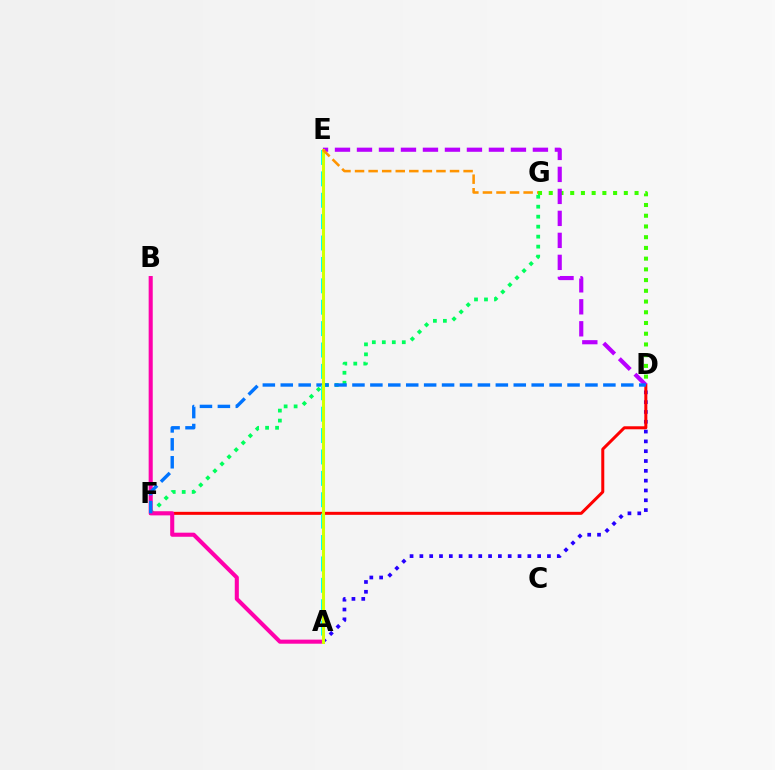{('A', 'D'): [{'color': '#2500ff', 'line_style': 'dotted', 'thickness': 2.67}], ('D', 'F'): [{'color': '#ff0000', 'line_style': 'solid', 'thickness': 2.17}, {'color': '#0074ff', 'line_style': 'dashed', 'thickness': 2.43}], ('D', 'G'): [{'color': '#3dff00', 'line_style': 'dotted', 'thickness': 2.91}], ('D', 'E'): [{'color': '#b900ff', 'line_style': 'dashed', 'thickness': 2.99}], ('F', 'G'): [{'color': '#00ff5c', 'line_style': 'dotted', 'thickness': 2.71}], ('A', 'B'): [{'color': '#ff00ac', 'line_style': 'solid', 'thickness': 2.94}], ('A', 'E'): [{'color': '#00fff6', 'line_style': 'dashed', 'thickness': 2.91}, {'color': '#d1ff00', 'line_style': 'solid', 'thickness': 2.2}], ('E', 'G'): [{'color': '#ff9400', 'line_style': 'dashed', 'thickness': 1.84}]}